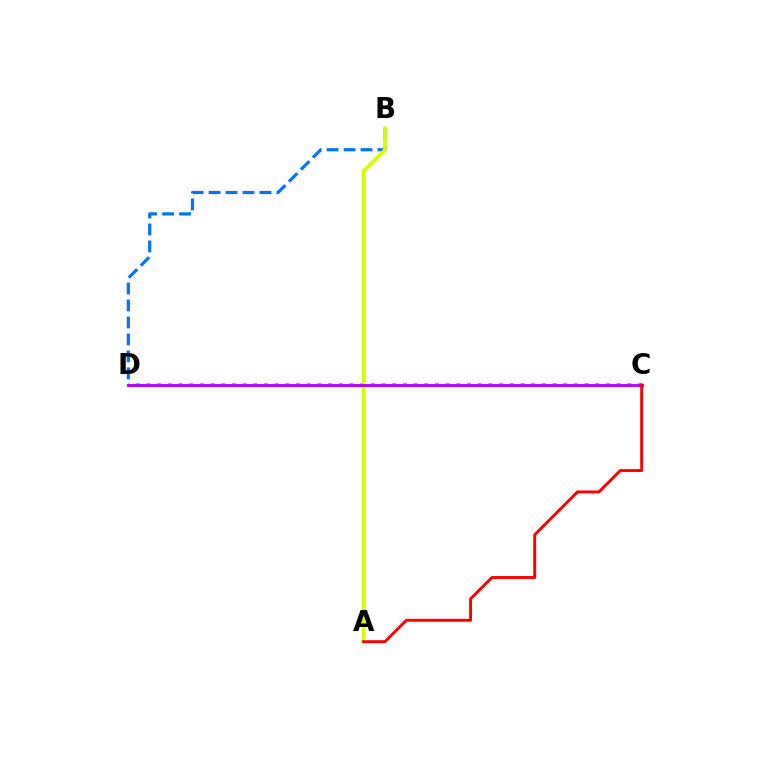{('C', 'D'): [{'color': '#00ff5c', 'line_style': 'dotted', 'thickness': 2.9}, {'color': '#b900ff', 'line_style': 'solid', 'thickness': 2.1}], ('B', 'D'): [{'color': '#0074ff', 'line_style': 'dashed', 'thickness': 2.31}], ('A', 'B'): [{'color': '#d1ff00', 'line_style': 'solid', 'thickness': 2.61}], ('A', 'C'): [{'color': '#ff0000', 'line_style': 'solid', 'thickness': 2.11}]}